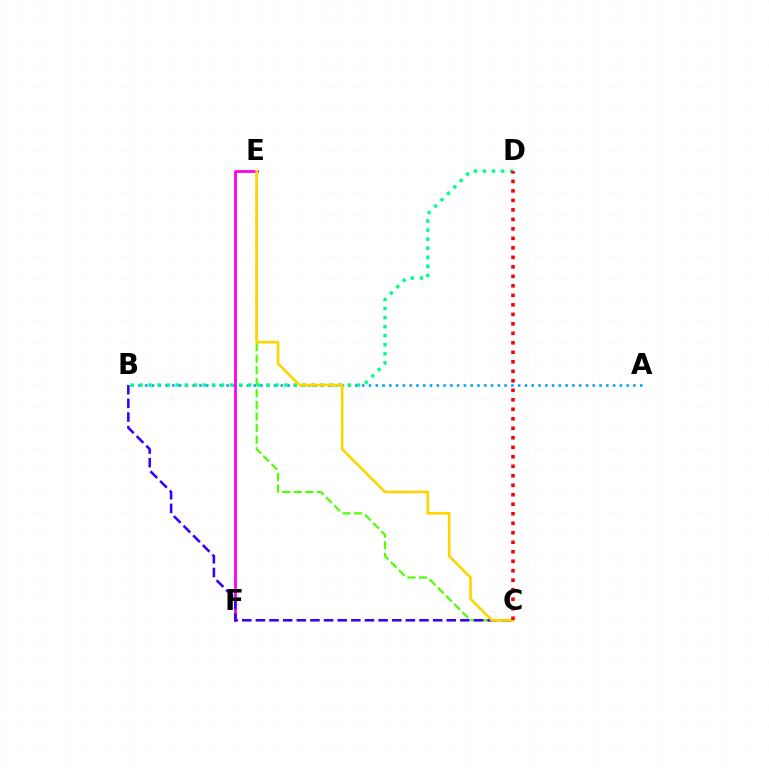{('C', 'E'): [{'color': '#4fff00', 'line_style': 'dashed', 'thickness': 1.57}, {'color': '#ffd500', 'line_style': 'solid', 'thickness': 1.9}], ('A', 'B'): [{'color': '#009eff', 'line_style': 'dotted', 'thickness': 1.84}], ('E', 'F'): [{'color': '#ff00ed', 'line_style': 'solid', 'thickness': 2.01}], ('B', 'C'): [{'color': '#3700ff', 'line_style': 'dashed', 'thickness': 1.85}], ('B', 'D'): [{'color': '#00ff86', 'line_style': 'dotted', 'thickness': 2.46}], ('C', 'D'): [{'color': '#ff0000', 'line_style': 'dotted', 'thickness': 2.58}]}